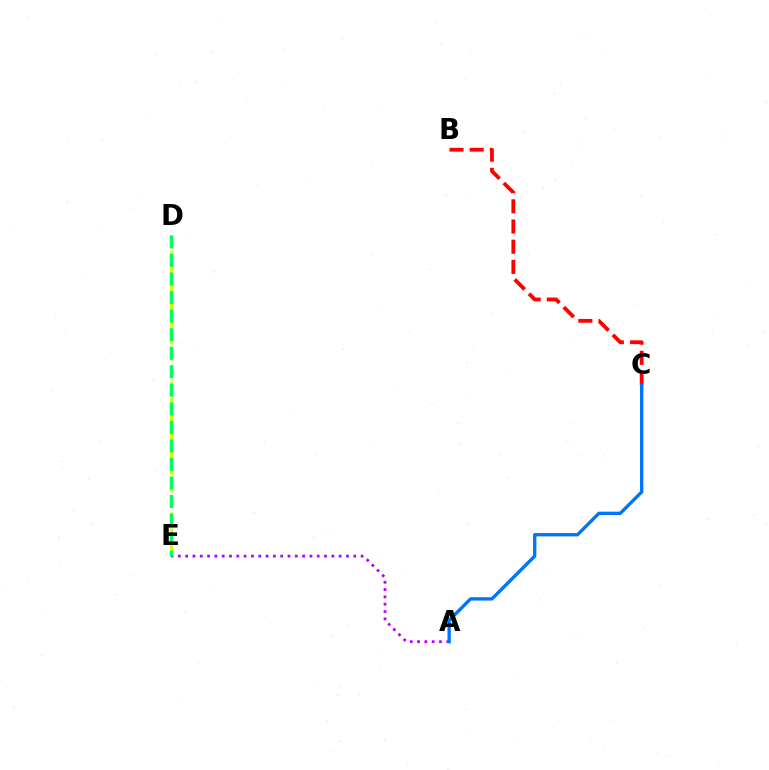{('D', 'E'): [{'color': '#d1ff00', 'line_style': 'dashed', 'thickness': 2.22}, {'color': '#00ff5c', 'line_style': 'dashed', 'thickness': 2.52}], ('A', 'E'): [{'color': '#b900ff', 'line_style': 'dotted', 'thickness': 1.99}], ('B', 'C'): [{'color': '#ff0000', 'line_style': 'dashed', 'thickness': 2.74}], ('A', 'C'): [{'color': '#0074ff', 'line_style': 'solid', 'thickness': 2.41}]}